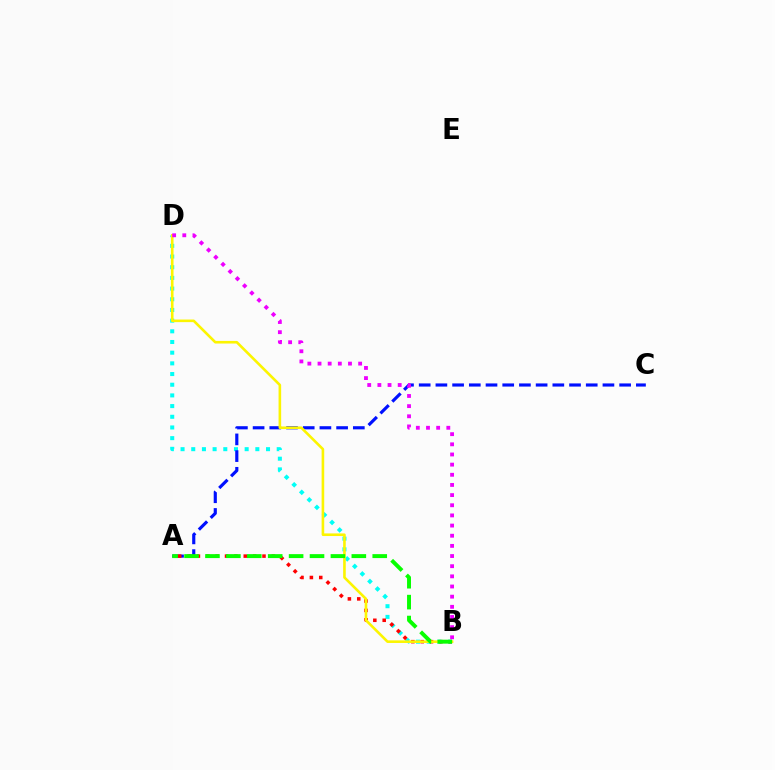{('B', 'D'): [{'color': '#00fff6', 'line_style': 'dotted', 'thickness': 2.9}, {'color': '#fcf500', 'line_style': 'solid', 'thickness': 1.88}, {'color': '#ee00ff', 'line_style': 'dotted', 'thickness': 2.76}], ('A', 'C'): [{'color': '#0010ff', 'line_style': 'dashed', 'thickness': 2.27}], ('A', 'B'): [{'color': '#ff0000', 'line_style': 'dotted', 'thickness': 2.54}, {'color': '#08ff00', 'line_style': 'dashed', 'thickness': 2.84}]}